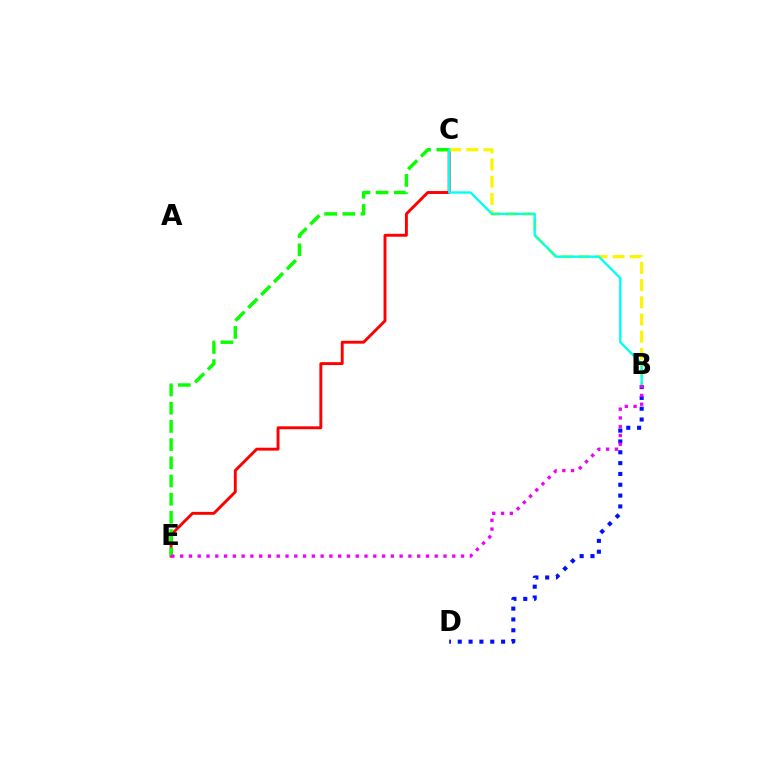{('B', 'D'): [{'color': '#0010ff', 'line_style': 'dotted', 'thickness': 2.94}], ('C', 'E'): [{'color': '#ff0000', 'line_style': 'solid', 'thickness': 2.09}, {'color': '#08ff00', 'line_style': 'dashed', 'thickness': 2.47}], ('B', 'C'): [{'color': '#fcf500', 'line_style': 'dashed', 'thickness': 2.33}, {'color': '#00fff6', 'line_style': 'solid', 'thickness': 1.7}], ('B', 'E'): [{'color': '#ee00ff', 'line_style': 'dotted', 'thickness': 2.38}]}